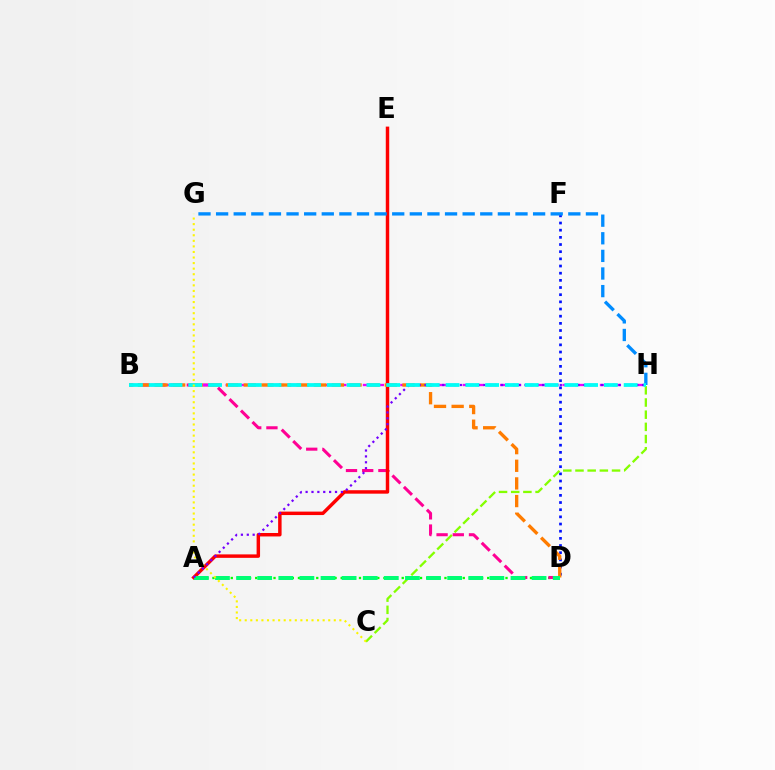{('A', 'D'): [{'color': '#08ff00', 'line_style': 'dotted', 'thickness': 1.66}, {'color': '#00ff74', 'line_style': 'dashed', 'thickness': 2.87}], ('B', 'D'): [{'color': '#ff0094', 'line_style': 'dashed', 'thickness': 2.2}, {'color': '#ff7c00', 'line_style': 'dashed', 'thickness': 2.4}], ('D', 'F'): [{'color': '#0010ff', 'line_style': 'dotted', 'thickness': 1.95}], ('B', 'H'): [{'color': '#ee00ff', 'line_style': 'dashed', 'thickness': 1.69}, {'color': '#00fff6', 'line_style': 'dashed', 'thickness': 2.69}], ('C', 'H'): [{'color': '#84ff00', 'line_style': 'dashed', 'thickness': 1.66}], ('A', 'E'): [{'color': '#ff0000', 'line_style': 'solid', 'thickness': 2.49}], ('G', 'H'): [{'color': '#008cff', 'line_style': 'dashed', 'thickness': 2.39}], ('A', 'H'): [{'color': '#7200ff', 'line_style': 'dotted', 'thickness': 1.6}], ('C', 'G'): [{'color': '#fcf500', 'line_style': 'dotted', 'thickness': 1.51}]}